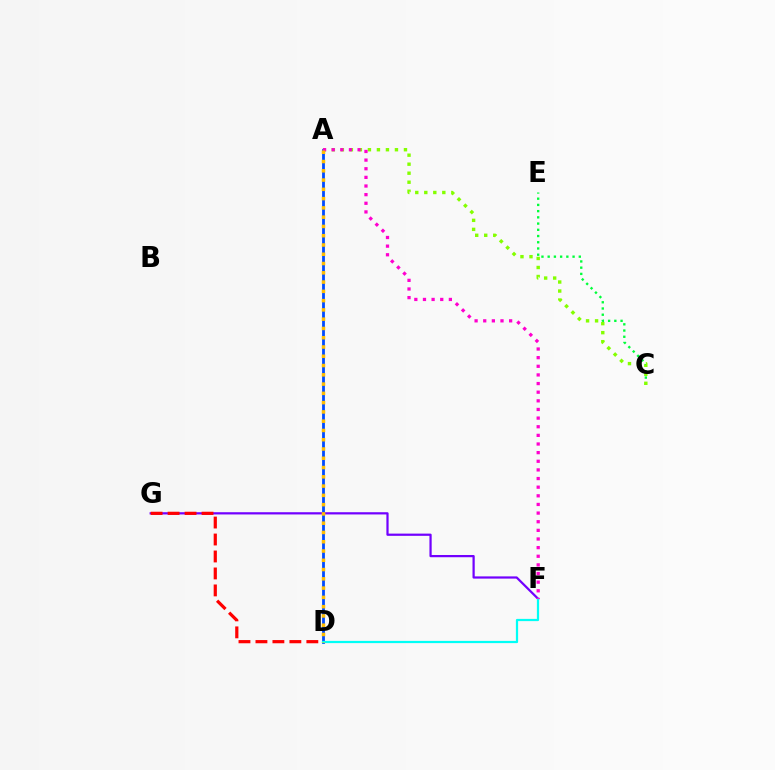{('A', 'D'): [{'color': '#004bff', 'line_style': 'solid', 'thickness': 2.01}, {'color': '#ffbd00', 'line_style': 'dotted', 'thickness': 2.52}], ('F', 'G'): [{'color': '#7200ff', 'line_style': 'solid', 'thickness': 1.6}], ('C', 'E'): [{'color': '#00ff39', 'line_style': 'dotted', 'thickness': 1.69}], ('D', 'G'): [{'color': '#ff0000', 'line_style': 'dashed', 'thickness': 2.31}], ('D', 'F'): [{'color': '#00fff6', 'line_style': 'solid', 'thickness': 1.6}], ('A', 'C'): [{'color': '#84ff00', 'line_style': 'dotted', 'thickness': 2.45}], ('A', 'F'): [{'color': '#ff00cf', 'line_style': 'dotted', 'thickness': 2.35}]}